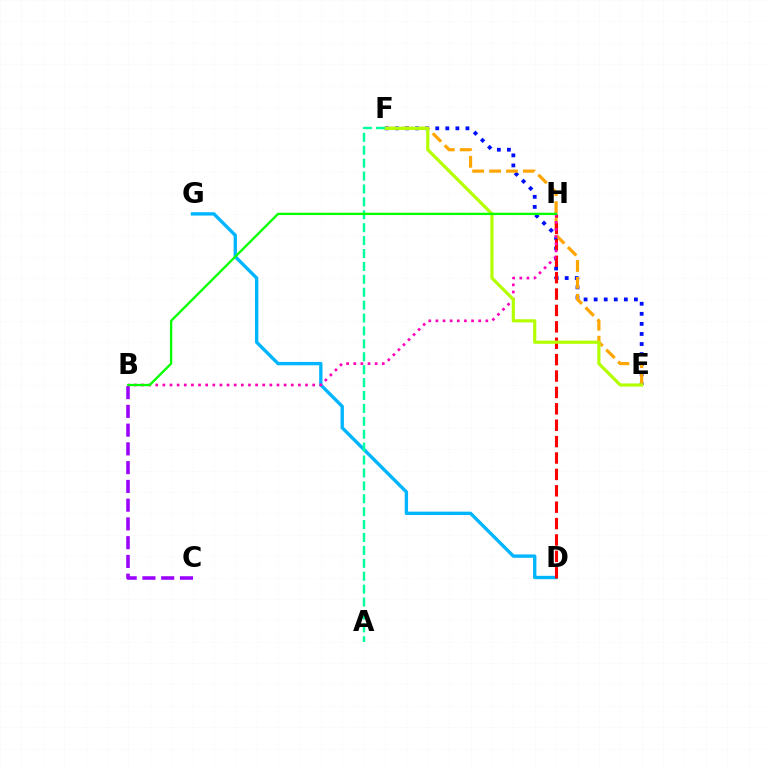{('E', 'F'): [{'color': '#0010ff', 'line_style': 'dotted', 'thickness': 2.74}, {'color': '#ffa500', 'line_style': 'dashed', 'thickness': 2.3}, {'color': '#b3ff00', 'line_style': 'solid', 'thickness': 2.28}], ('D', 'G'): [{'color': '#00b5ff', 'line_style': 'solid', 'thickness': 2.42}], ('B', 'C'): [{'color': '#9b00ff', 'line_style': 'dashed', 'thickness': 2.55}], ('D', 'H'): [{'color': '#ff0000', 'line_style': 'dashed', 'thickness': 2.23}], ('B', 'H'): [{'color': '#ff00bd', 'line_style': 'dotted', 'thickness': 1.94}, {'color': '#08ff00', 'line_style': 'solid', 'thickness': 1.68}], ('A', 'F'): [{'color': '#00ff9d', 'line_style': 'dashed', 'thickness': 1.75}]}